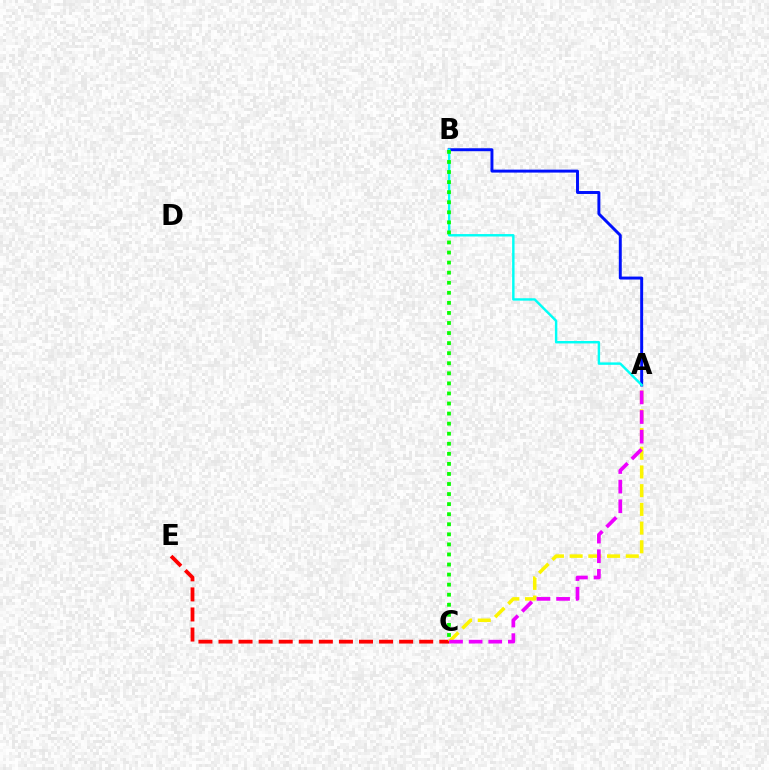{('C', 'E'): [{'color': '#ff0000', 'line_style': 'dashed', 'thickness': 2.73}], ('A', 'C'): [{'color': '#fcf500', 'line_style': 'dashed', 'thickness': 2.54}, {'color': '#ee00ff', 'line_style': 'dashed', 'thickness': 2.66}], ('A', 'B'): [{'color': '#0010ff', 'line_style': 'solid', 'thickness': 2.13}, {'color': '#00fff6', 'line_style': 'solid', 'thickness': 1.75}], ('B', 'C'): [{'color': '#08ff00', 'line_style': 'dotted', 'thickness': 2.73}]}